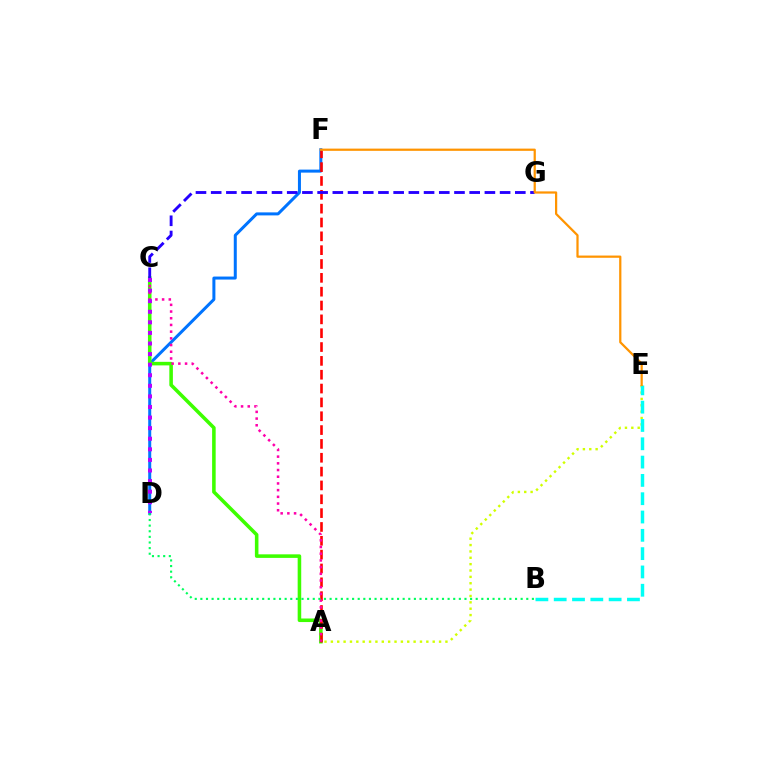{('D', 'F'): [{'color': '#0074ff', 'line_style': 'solid', 'thickness': 2.17}], ('A', 'C'): [{'color': '#3dff00', 'line_style': 'solid', 'thickness': 2.56}, {'color': '#ff00ac', 'line_style': 'dotted', 'thickness': 1.82}], ('A', 'F'): [{'color': '#ff0000', 'line_style': 'dashed', 'thickness': 1.88}], ('A', 'E'): [{'color': '#d1ff00', 'line_style': 'dotted', 'thickness': 1.73}], ('C', 'G'): [{'color': '#2500ff', 'line_style': 'dashed', 'thickness': 2.07}], ('B', 'E'): [{'color': '#00fff6', 'line_style': 'dashed', 'thickness': 2.49}], ('E', 'F'): [{'color': '#ff9400', 'line_style': 'solid', 'thickness': 1.61}], ('B', 'D'): [{'color': '#00ff5c', 'line_style': 'dotted', 'thickness': 1.53}], ('C', 'D'): [{'color': '#b900ff', 'line_style': 'dotted', 'thickness': 2.88}]}